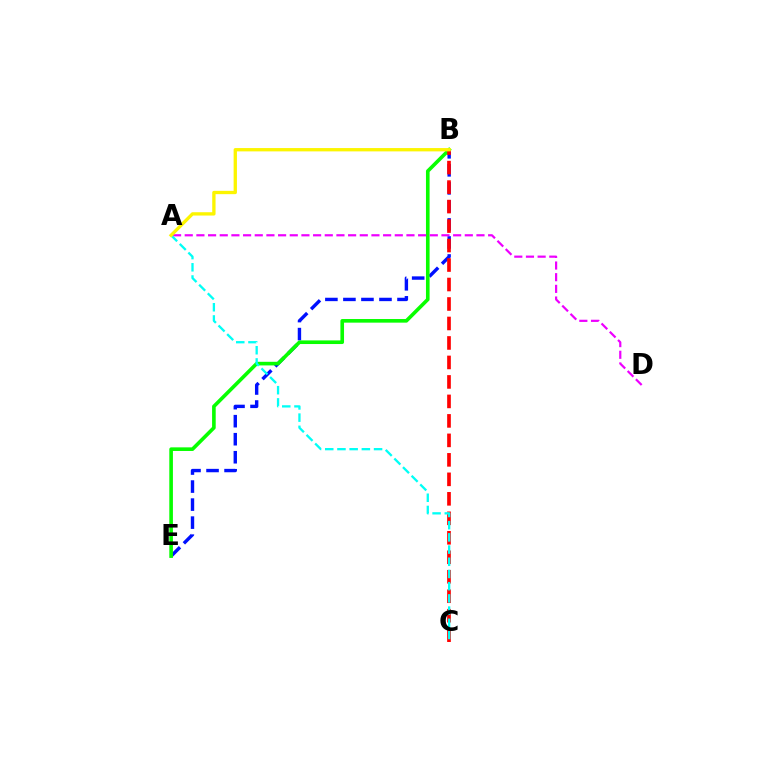{('B', 'E'): [{'color': '#0010ff', 'line_style': 'dashed', 'thickness': 2.45}, {'color': '#08ff00', 'line_style': 'solid', 'thickness': 2.61}], ('B', 'C'): [{'color': '#ff0000', 'line_style': 'dashed', 'thickness': 2.65}], ('A', 'D'): [{'color': '#ee00ff', 'line_style': 'dashed', 'thickness': 1.59}], ('A', 'C'): [{'color': '#00fff6', 'line_style': 'dashed', 'thickness': 1.66}], ('A', 'B'): [{'color': '#fcf500', 'line_style': 'solid', 'thickness': 2.39}]}